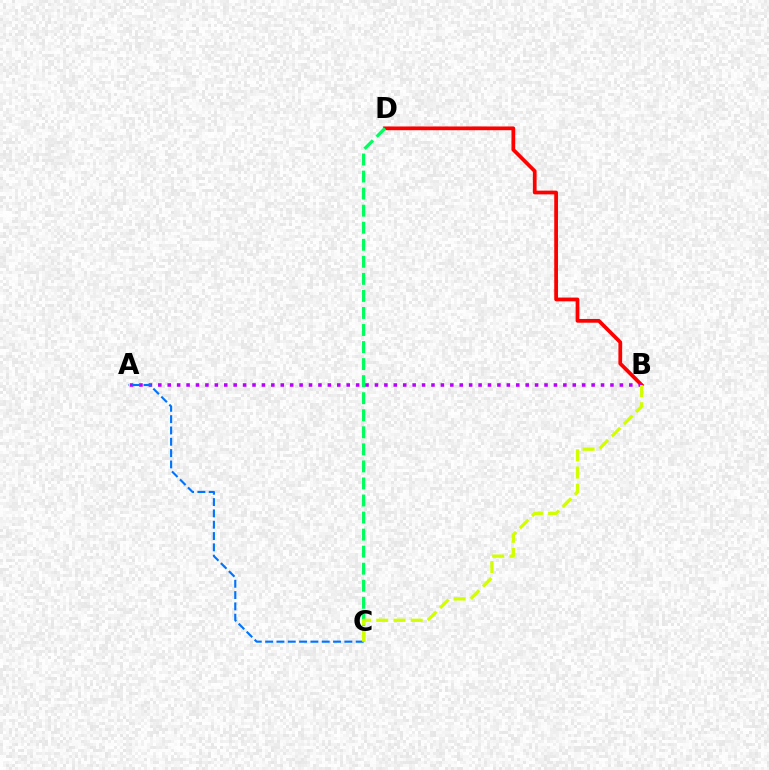{('B', 'D'): [{'color': '#ff0000', 'line_style': 'solid', 'thickness': 2.7}], ('C', 'D'): [{'color': '#00ff5c', 'line_style': 'dashed', 'thickness': 2.32}], ('A', 'B'): [{'color': '#b900ff', 'line_style': 'dotted', 'thickness': 2.56}], ('A', 'C'): [{'color': '#0074ff', 'line_style': 'dashed', 'thickness': 1.54}], ('B', 'C'): [{'color': '#d1ff00', 'line_style': 'dashed', 'thickness': 2.34}]}